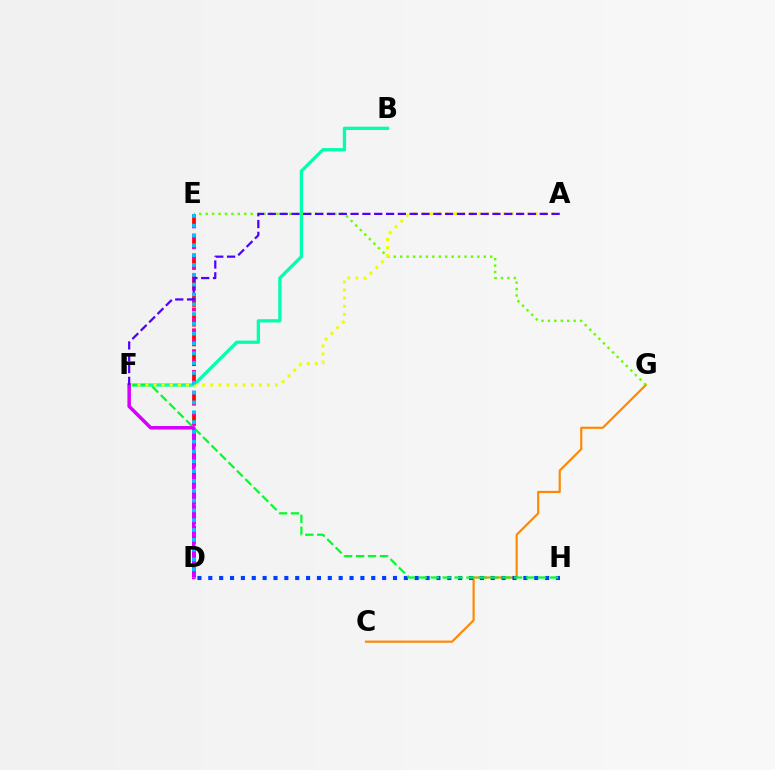{('D', 'E'): [{'color': '#ff0000', 'line_style': 'dashed', 'thickness': 2.68}, {'color': '#ff00a0', 'line_style': 'dotted', 'thickness': 2.83}, {'color': '#00c7ff', 'line_style': 'dotted', 'thickness': 2.67}], ('C', 'G'): [{'color': '#ff8800', 'line_style': 'solid', 'thickness': 1.56}], ('B', 'F'): [{'color': '#00ffaf', 'line_style': 'solid', 'thickness': 2.36}], ('D', 'H'): [{'color': '#003fff', 'line_style': 'dotted', 'thickness': 2.95}], ('F', 'H'): [{'color': '#00ff27', 'line_style': 'dashed', 'thickness': 1.62}], ('E', 'G'): [{'color': '#66ff00', 'line_style': 'dotted', 'thickness': 1.75}], ('A', 'F'): [{'color': '#eeff00', 'line_style': 'dotted', 'thickness': 2.2}, {'color': '#4f00ff', 'line_style': 'dashed', 'thickness': 1.61}], ('D', 'F'): [{'color': '#d600ff', 'line_style': 'solid', 'thickness': 2.52}]}